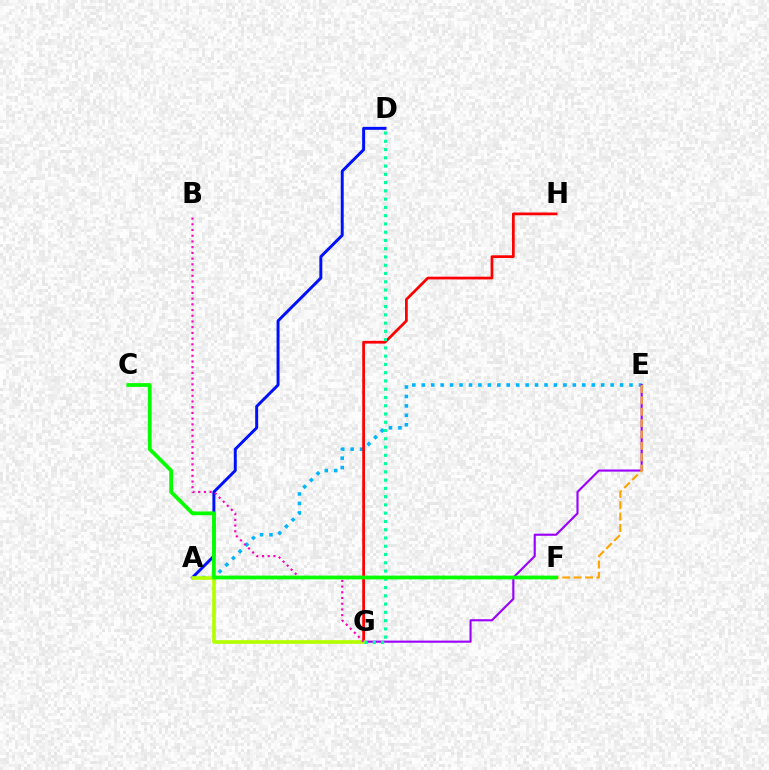{('A', 'E'): [{'color': '#00b5ff', 'line_style': 'dotted', 'thickness': 2.57}], ('E', 'G'): [{'color': '#9b00ff', 'line_style': 'solid', 'thickness': 1.54}], ('A', 'D'): [{'color': '#0010ff', 'line_style': 'solid', 'thickness': 2.13}], ('G', 'H'): [{'color': '#ff0000', 'line_style': 'solid', 'thickness': 1.97}], ('A', 'G'): [{'color': '#b3ff00', 'line_style': 'solid', 'thickness': 2.62}], ('B', 'G'): [{'color': '#ff00bd', 'line_style': 'dotted', 'thickness': 1.55}], ('D', 'G'): [{'color': '#00ff9d', 'line_style': 'dotted', 'thickness': 2.25}], ('E', 'F'): [{'color': '#ffa500', 'line_style': 'dashed', 'thickness': 1.55}], ('C', 'F'): [{'color': '#08ff00', 'line_style': 'solid', 'thickness': 2.72}]}